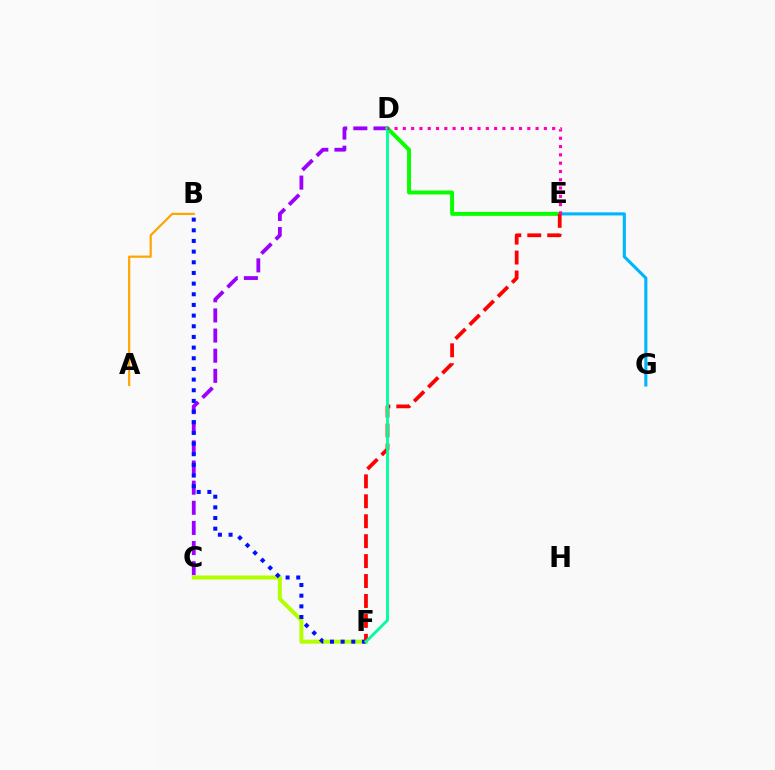{('C', 'D'): [{'color': '#9b00ff', 'line_style': 'dashed', 'thickness': 2.74}], ('E', 'G'): [{'color': '#00b5ff', 'line_style': 'solid', 'thickness': 2.23}], ('C', 'F'): [{'color': '#b3ff00', 'line_style': 'solid', 'thickness': 2.86}], ('D', 'E'): [{'color': '#08ff00', 'line_style': 'solid', 'thickness': 2.85}, {'color': '#ff00bd', 'line_style': 'dotted', 'thickness': 2.25}], ('B', 'F'): [{'color': '#0010ff', 'line_style': 'dotted', 'thickness': 2.9}], ('A', 'B'): [{'color': '#ffa500', 'line_style': 'solid', 'thickness': 1.59}], ('E', 'F'): [{'color': '#ff0000', 'line_style': 'dashed', 'thickness': 2.71}], ('D', 'F'): [{'color': '#00ff9d', 'line_style': 'solid', 'thickness': 2.05}]}